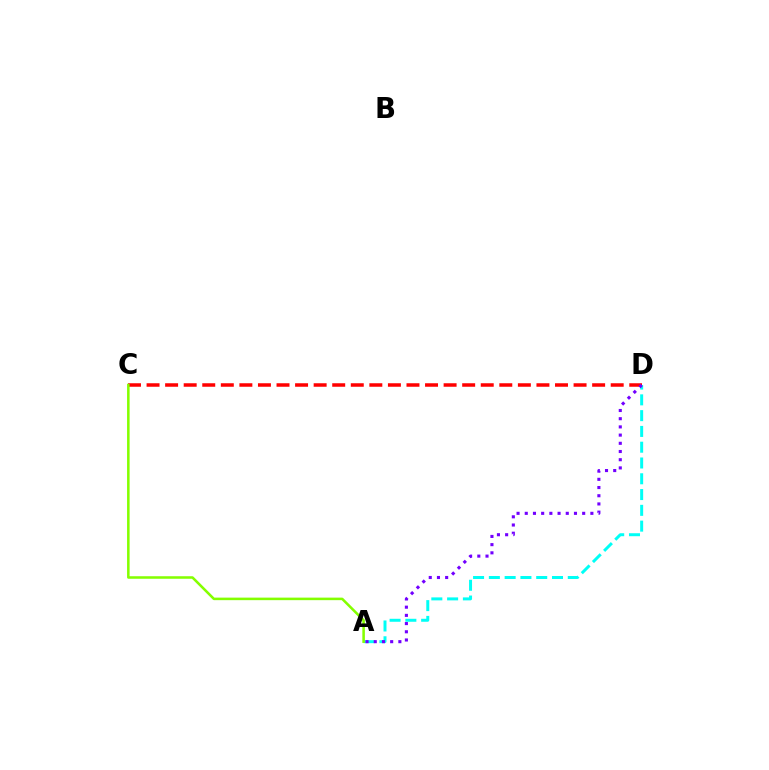{('A', 'D'): [{'color': '#00fff6', 'line_style': 'dashed', 'thickness': 2.14}, {'color': '#7200ff', 'line_style': 'dotted', 'thickness': 2.23}], ('C', 'D'): [{'color': '#ff0000', 'line_style': 'dashed', 'thickness': 2.52}], ('A', 'C'): [{'color': '#84ff00', 'line_style': 'solid', 'thickness': 1.83}]}